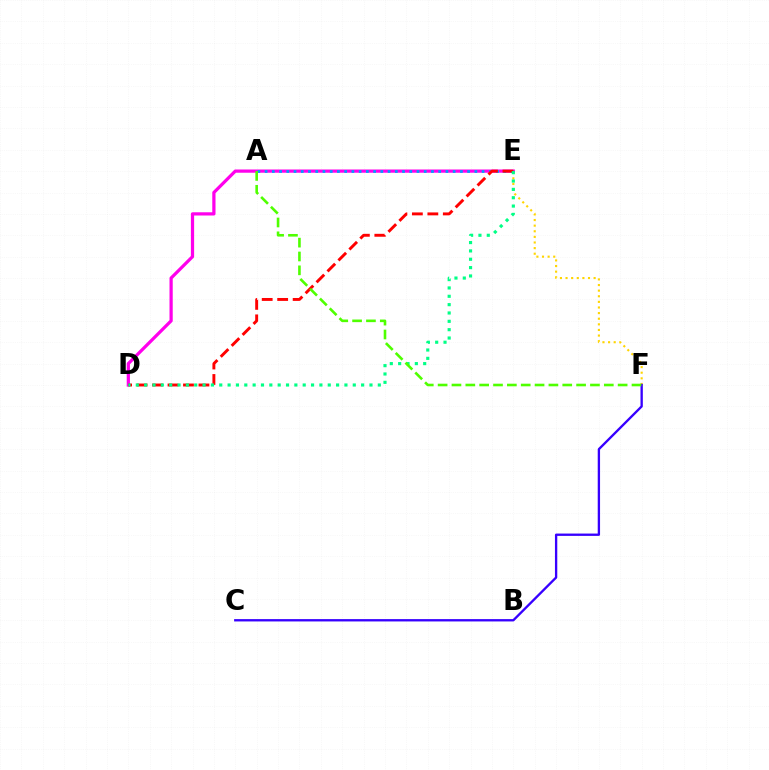{('E', 'F'): [{'color': '#ffd500', 'line_style': 'dotted', 'thickness': 1.53}], ('D', 'E'): [{'color': '#ff00ed', 'line_style': 'solid', 'thickness': 2.33}, {'color': '#ff0000', 'line_style': 'dashed', 'thickness': 2.1}, {'color': '#00ff86', 'line_style': 'dotted', 'thickness': 2.27}], ('A', 'E'): [{'color': '#009eff', 'line_style': 'dotted', 'thickness': 1.97}], ('C', 'F'): [{'color': '#3700ff', 'line_style': 'solid', 'thickness': 1.68}], ('A', 'F'): [{'color': '#4fff00', 'line_style': 'dashed', 'thickness': 1.88}]}